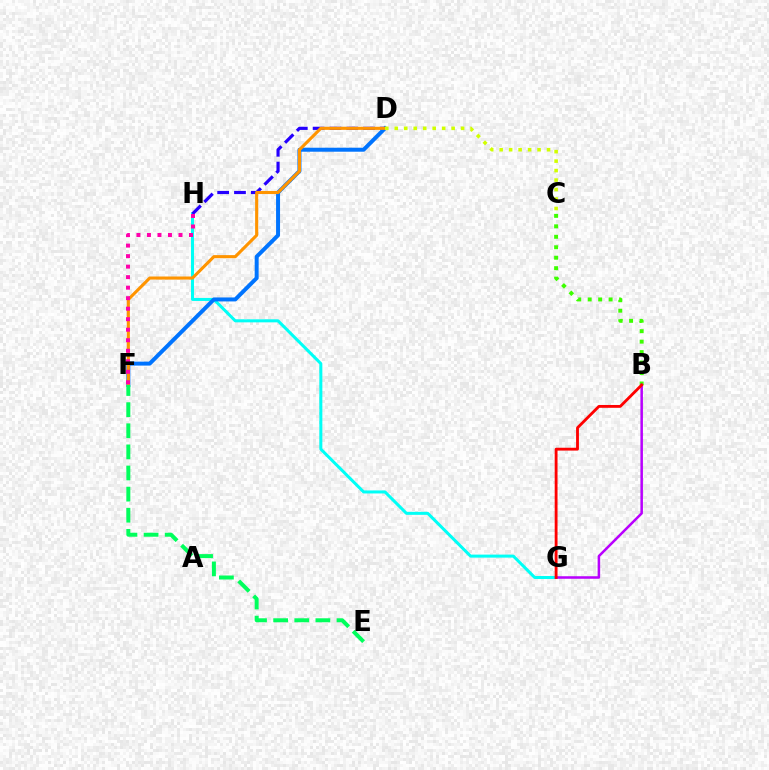{('G', 'H'): [{'color': '#00fff6', 'line_style': 'solid', 'thickness': 2.18}], ('B', 'C'): [{'color': '#3dff00', 'line_style': 'dotted', 'thickness': 2.84}], ('D', 'H'): [{'color': '#2500ff', 'line_style': 'dashed', 'thickness': 2.29}], ('D', 'F'): [{'color': '#0074ff', 'line_style': 'solid', 'thickness': 2.86}, {'color': '#ff9400', 'line_style': 'solid', 'thickness': 2.23}], ('B', 'G'): [{'color': '#b900ff', 'line_style': 'solid', 'thickness': 1.82}, {'color': '#ff0000', 'line_style': 'solid', 'thickness': 2.04}], ('C', 'D'): [{'color': '#d1ff00', 'line_style': 'dotted', 'thickness': 2.58}], ('F', 'H'): [{'color': '#ff00ac', 'line_style': 'dotted', 'thickness': 2.86}], ('E', 'F'): [{'color': '#00ff5c', 'line_style': 'dashed', 'thickness': 2.87}]}